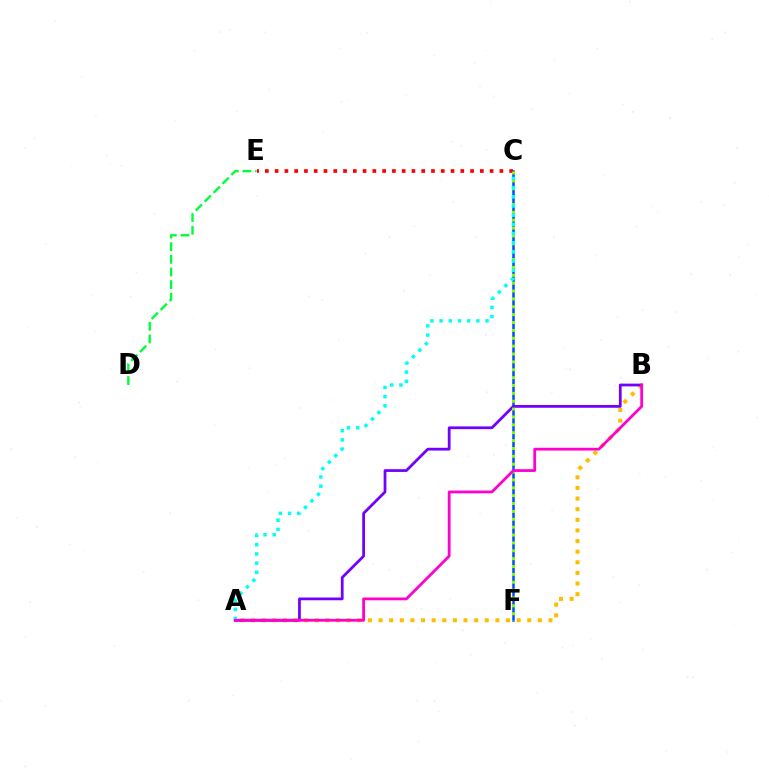{('C', 'F'): [{'color': '#004bff', 'line_style': 'solid', 'thickness': 1.81}, {'color': '#84ff00', 'line_style': 'dotted', 'thickness': 2.14}], ('D', 'E'): [{'color': '#00ff39', 'line_style': 'dashed', 'thickness': 1.72}], ('A', 'B'): [{'color': '#ffbd00', 'line_style': 'dotted', 'thickness': 2.89}, {'color': '#7200ff', 'line_style': 'solid', 'thickness': 1.99}, {'color': '#ff00cf', 'line_style': 'solid', 'thickness': 2.01}], ('C', 'E'): [{'color': '#ff0000', 'line_style': 'dotted', 'thickness': 2.66}], ('A', 'C'): [{'color': '#00fff6', 'line_style': 'dotted', 'thickness': 2.5}]}